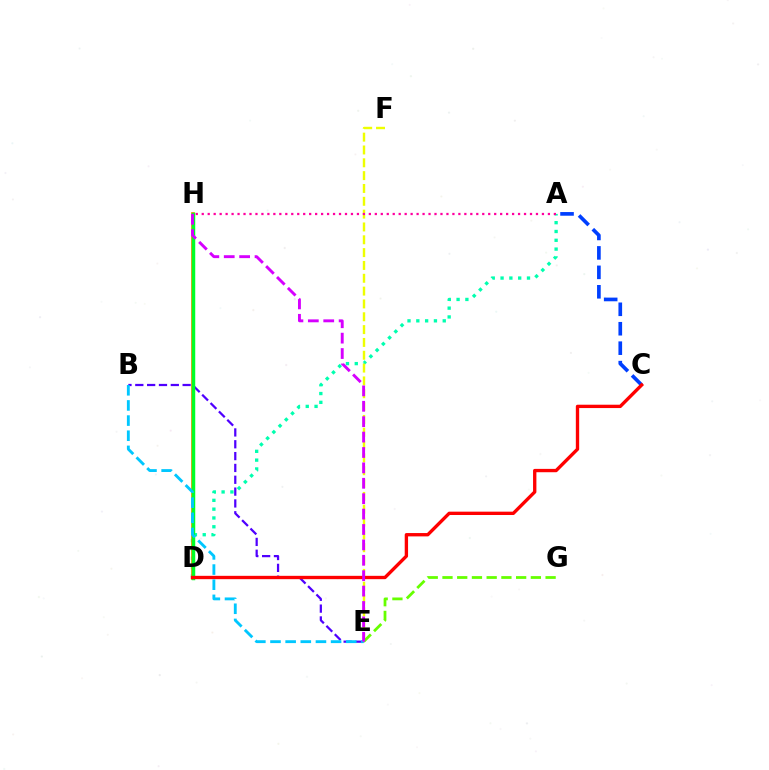{('A', 'D'): [{'color': '#00ffaf', 'line_style': 'dotted', 'thickness': 2.39}], ('A', 'C'): [{'color': '#003fff', 'line_style': 'dashed', 'thickness': 2.64}], ('B', 'E'): [{'color': '#4f00ff', 'line_style': 'dashed', 'thickness': 1.61}, {'color': '#00c7ff', 'line_style': 'dashed', 'thickness': 2.06}], ('D', 'H'): [{'color': '#ff8800', 'line_style': 'solid', 'thickness': 2.68}, {'color': '#00ff27', 'line_style': 'solid', 'thickness': 2.51}], ('E', 'F'): [{'color': '#eeff00', 'line_style': 'dashed', 'thickness': 1.74}], ('E', 'G'): [{'color': '#66ff00', 'line_style': 'dashed', 'thickness': 2.0}], ('C', 'D'): [{'color': '#ff0000', 'line_style': 'solid', 'thickness': 2.41}], ('E', 'H'): [{'color': '#d600ff', 'line_style': 'dashed', 'thickness': 2.09}], ('A', 'H'): [{'color': '#ff00a0', 'line_style': 'dotted', 'thickness': 1.62}]}